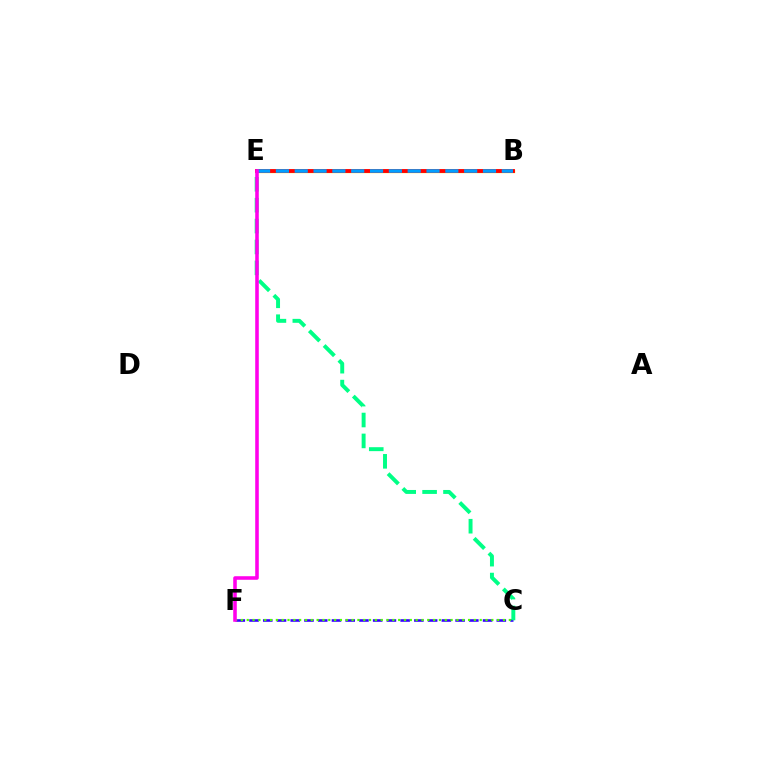{('C', 'F'): [{'color': '#3700ff', 'line_style': 'dashed', 'thickness': 1.87}, {'color': '#4fff00', 'line_style': 'dotted', 'thickness': 1.58}], ('C', 'E'): [{'color': '#00ff86', 'line_style': 'dashed', 'thickness': 2.84}], ('B', 'E'): [{'color': '#ffd500', 'line_style': 'solid', 'thickness': 2.38}, {'color': '#ff0000', 'line_style': 'solid', 'thickness': 2.78}, {'color': '#009eff', 'line_style': 'dashed', 'thickness': 2.56}], ('E', 'F'): [{'color': '#ff00ed', 'line_style': 'solid', 'thickness': 2.57}]}